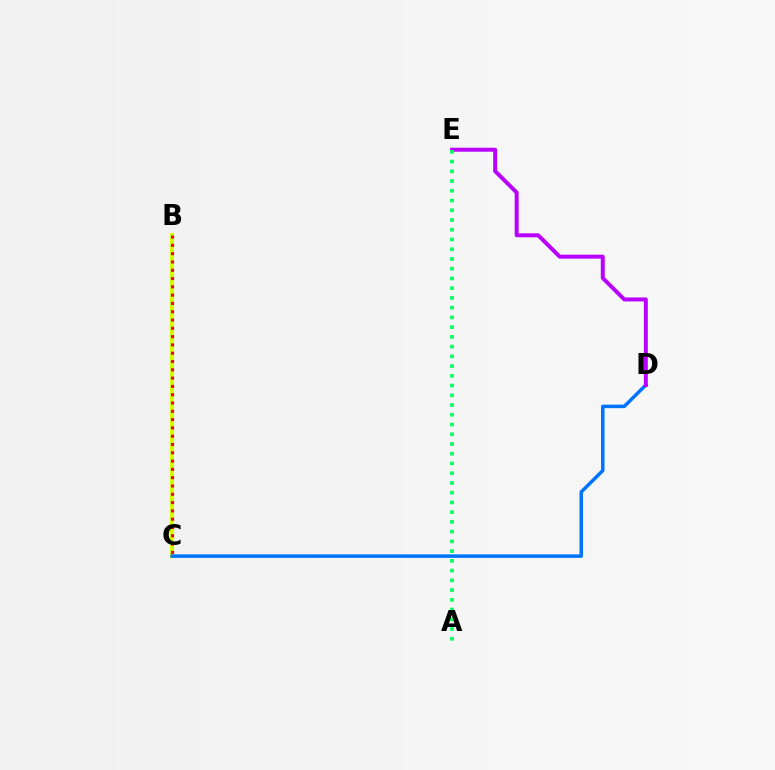{('B', 'C'): [{'color': '#d1ff00', 'line_style': 'solid', 'thickness': 2.99}, {'color': '#ff0000', 'line_style': 'dotted', 'thickness': 2.25}], ('C', 'D'): [{'color': '#0074ff', 'line_style': 'solid', 'thickness': 2.52}], ('D', 'E'): [{'color': '#b900ff', 'line_style': 'solid', 'thickness': 2.86}], ('A', 'E'): [{'color': '#00ff5c', 'line_style': 'dotted', 'thickness': 2.65}]}